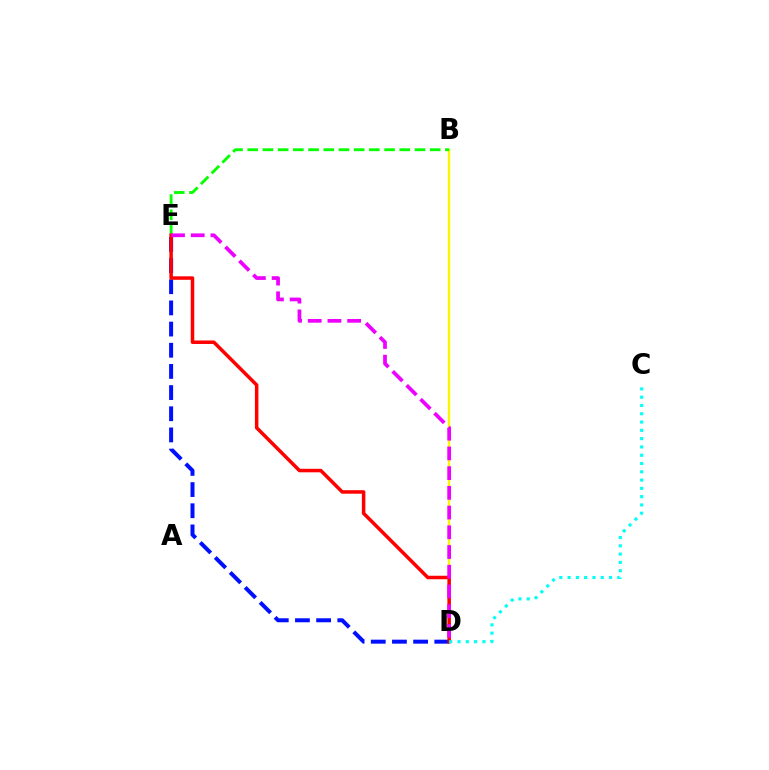{('B', 'D'): [{'color': '#fcf500', 'line_style': 'solid', 'thickness': 1.7}], ('D', 'E'): [{'color': '#0010ff', 'line_style': 'dashed', 'thickness': 2.88}, {'color': '#ff0000', 'line_style': 'solid', 'thickness': 2.52}, {'color': '#ee00ff', 'line_style': 'dashed', 'thickness': 2.68}], ('B', 'E'): [{'color': '#08ff00', 'line_style': 'dashed', 'thickness': 2.07}], ('C', 'D'): [{'color': '#00fff6', 'line_style': 'dotted', 'thickness': 2.25}]}